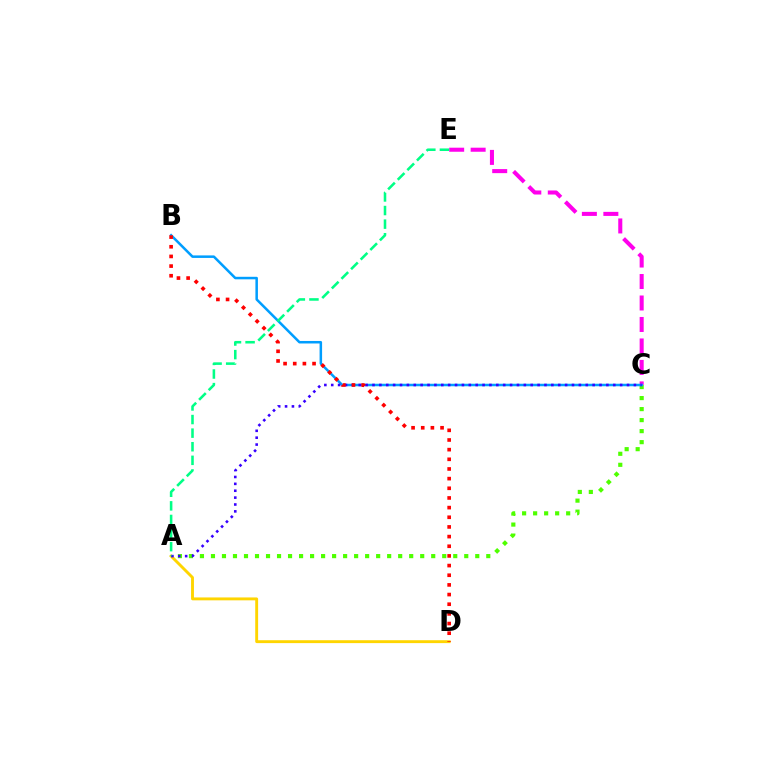{('C', 'E'): [{'color': '#ff00ed', 'line_style': 'dashed', 'thickness': 2.92}], ('A', 'C'): [{'color': '#4fff00', 'line_style': 'dotted', 'thickness': 2.99}, {'color': '#3700ff', 'line_style': 'dotted', 'thickness': 1.87}], ('A', 'D'): [{'color': '#ffd500', 'line_style': 'solid', 'thickness': 2.08}], ('B', 'C'): [{'color': '#009eff', 'line_style': 'solid', 'thickness': 1.81}], ('B', 'D'): [{'color': '#ff0000', 'line_style': 'dotted', 'thickness': 2.62}], ('A', 'E'): [{'color': '#00ff86', 'line_style': 'dashed', 'thickness': 1.85}]}